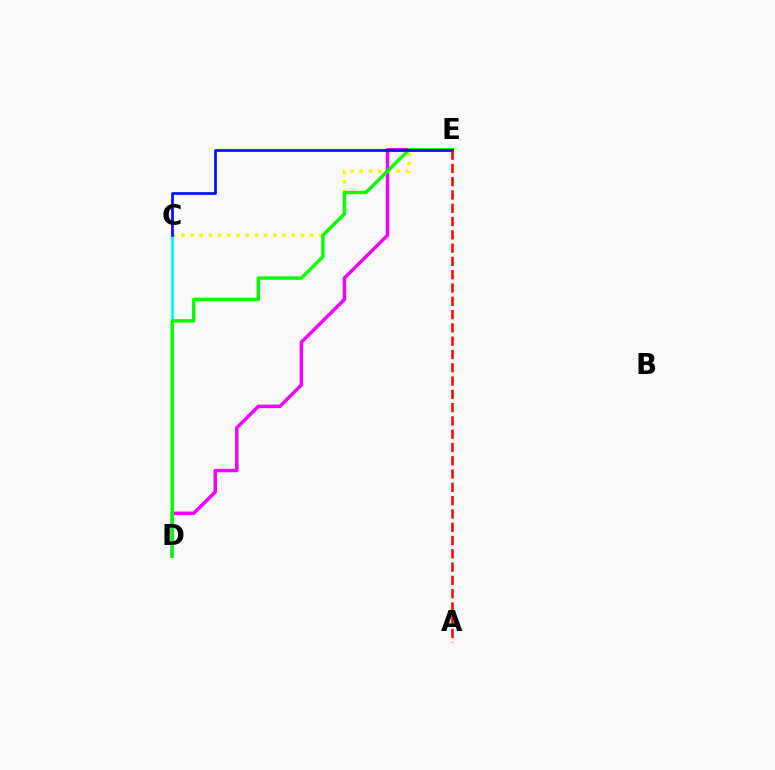{('D', 'E'): [{'color': '#ee00ff', 'line_style': 'solid', 'thickness': 2.5}, {'color': '#08ff00', 'line_style': 'solid', 'thickness': 2.49}], ('C', 'E'): [{'color': '#fcf500', 'line_style': 'dotted', 'thickness': 2.5}, {'color': '#0010ff', 'line_style': 'solid', 'thickness': 1.94}], ('C', 'D'): [{'color': '#00fff6', 'line_style': 'solid', 'thickness': 2.02}], ('A', 'E'): [{'color': '#ff0000', 'line_style': 'dashed', 'thickness': 1.81}]}